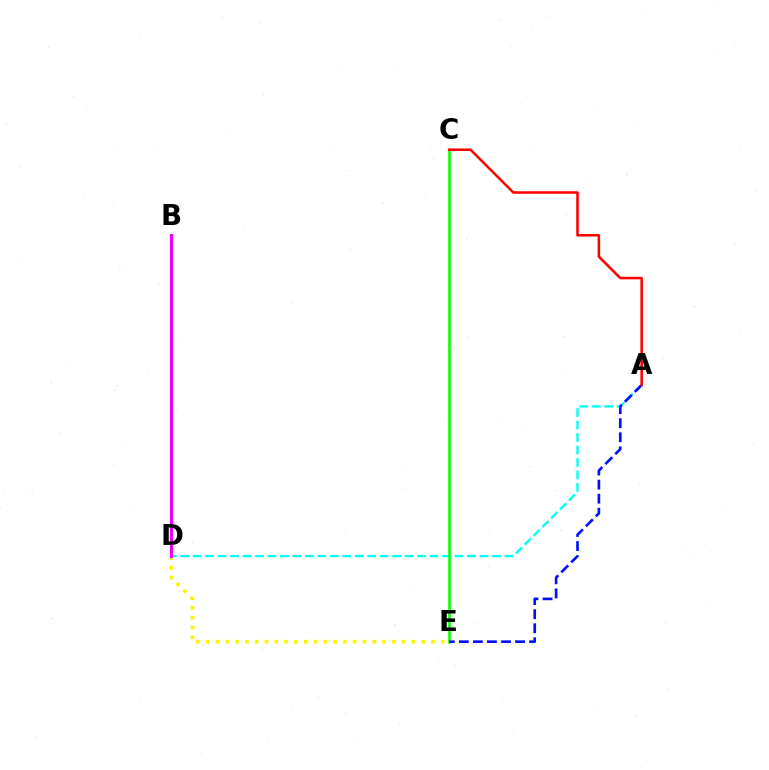{('A', 'D'): [{'color': '#00fff6', 'line_style': 'dashed', 'thickness': 1.69}], ('D', 'E'): [{'color': '#fcf500', 'line_style': 'dotted', 'thickness': 2.66}], ('C', 'E'): [{'color': '#08ff00', 'line_style': 'solid', 'thickness': 1.87}], ('A', 'E'): [{'color': '#0010ff', 'line_style': 'dashed', 'thickness': 1.91}], ('A', 'C'): [{'color': '#ff0000', 'line_style': 'solid', 'thickness': 1.83}], ('B', 'D'): [{'color': '#ee00ff', 'line_style': 'solid', 'thickness': 2.18}]}